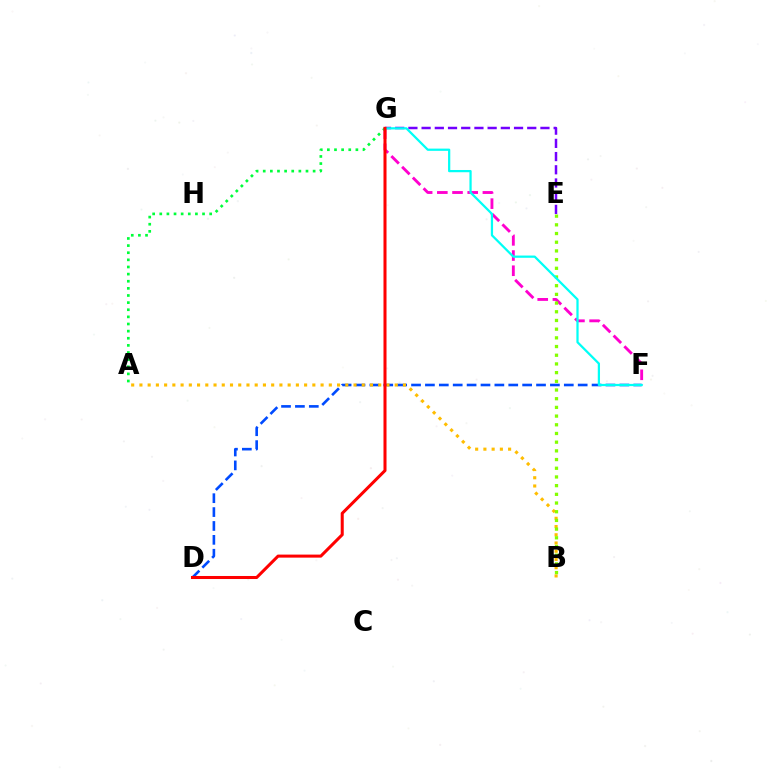{('F', 'G'): [{'color': '#ff00cf', 'line_style': 'dashed', 'thickness': 2.06}, {'color': '#00fff6', 'line_style': 'solid', 'thickness': 1.61}], ('D', 'F'): [{'color': '#004bff', 'line_style': 'dashed', 'thickness': 1.89}], ('A', 'B'): [{'color': '#ffbd00', 'line_style': 'dotted', 'thickness': 2.24}], ('A', 'G'): [{'color': '#00ff39', 'line_style': 'dotted', 'thickness': 1.94}], ('B', 'E'): [{'color': '#84ff00', 'line_style': 'dotted', 'thickness': 2.36}], ('E', 'G'): [{'color': '#7200ff', 'line_style': 'dashed', 'thickness': 1.79}], ('D', 'G'): [{'color': '#ff0000', 'line_style': 'solid', 'thickness': 2.18}]}